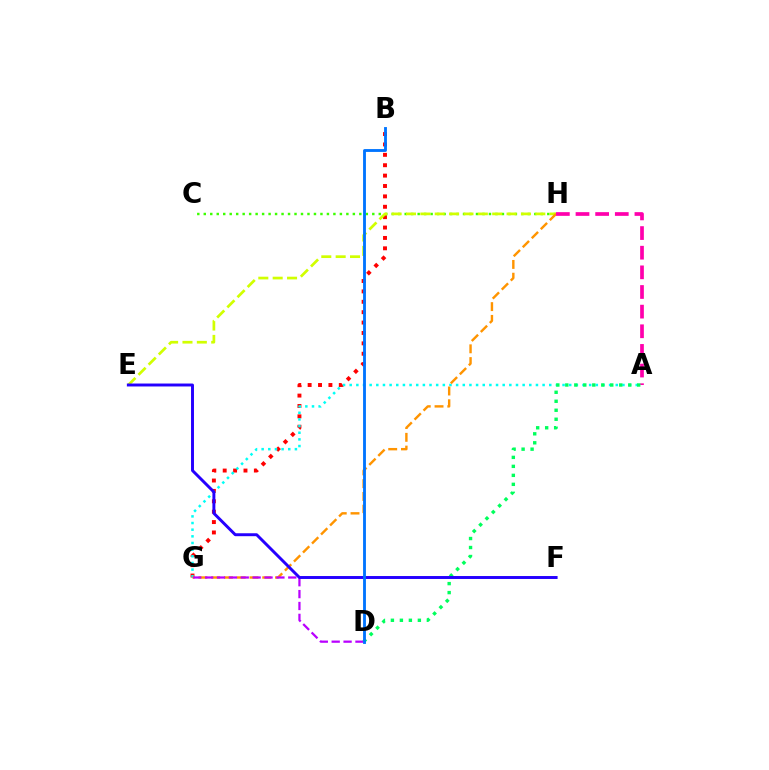{('B', 'G'): [{'color': '#ff0000', 'line_style': 'dotted', 'thickness': 2.82}], ('A', 'G'): [{'color': '#00fff6', 'line_style': 'dotted', 'thickness': 1.81}], ('C', 'H'): [{'color': '#3dff00', 'line_style': 'dotted', 'thickness': 1.76}], ('E', 'H'): [{'color': '#d1ff00', 'line_style': 'dashed', 'thickness': 1.95}], ('G', 'H'): [{'color': '#ff9400', 'line_style': 'dashed', 'thickness': 1.73}], ('A', 'H'): [{'color': '#ff00ac', 'line_style': 'dashed', 'thickness': 2.67}], ('D', 'G'): [{'color': '#b900ff', 'line_style': 'dashed', 'thickness': 1.61}], ('A', 'D'): [{'color': '#00ff5c', 'line_style': 'dotted', 'thickness': 2.44}], ('E', 'F'): [{'color': '#2500ff', 'line_style': 'solid', 'thickness': 2.11}], ('B', 'D'): [{'color': '#0074ff', 'line_style': 'solid', 'thickness': 2.05}]}